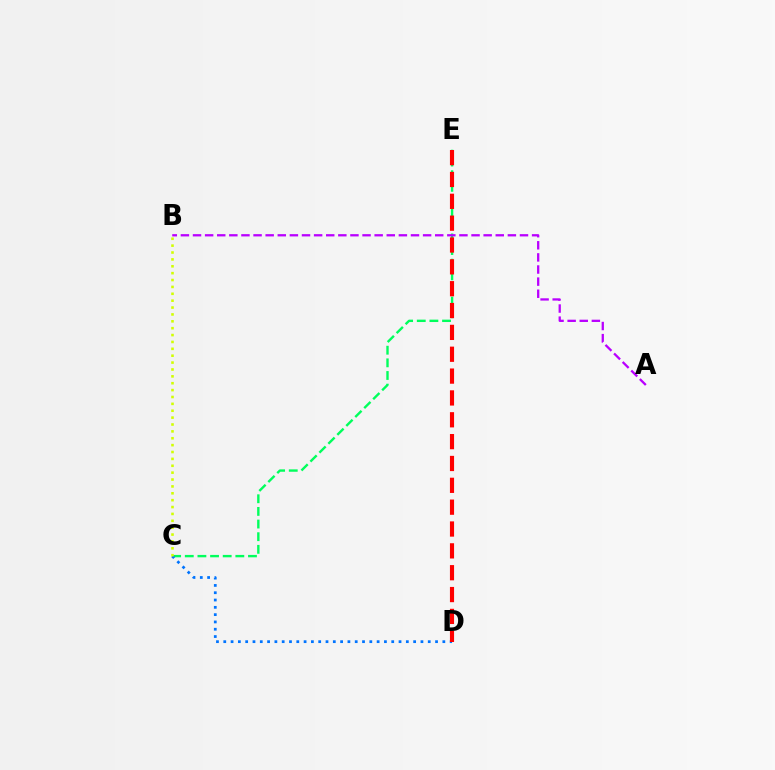{('C', 'E'): [{'color': '#00ff5c', 'line_style': 'dashed', 'thickness': 1.72}], ('A', 'B'): [{'color': '#b900ff', 'line_style': 'dashed', 'thickness': 1.65}], ('C', 'D'): [{'color': '#0074ff', 'line_style': 'dotted', 'thickness': 1.98}], ('D', 'E'): [{'color': '#ff0000', 'line_style': 'dashed', 'thickness': 2.97}], ('B', 'C'): [{'color': '#d1ff00', 'line_style': 'dotted', 'thickness': 1.87}]}